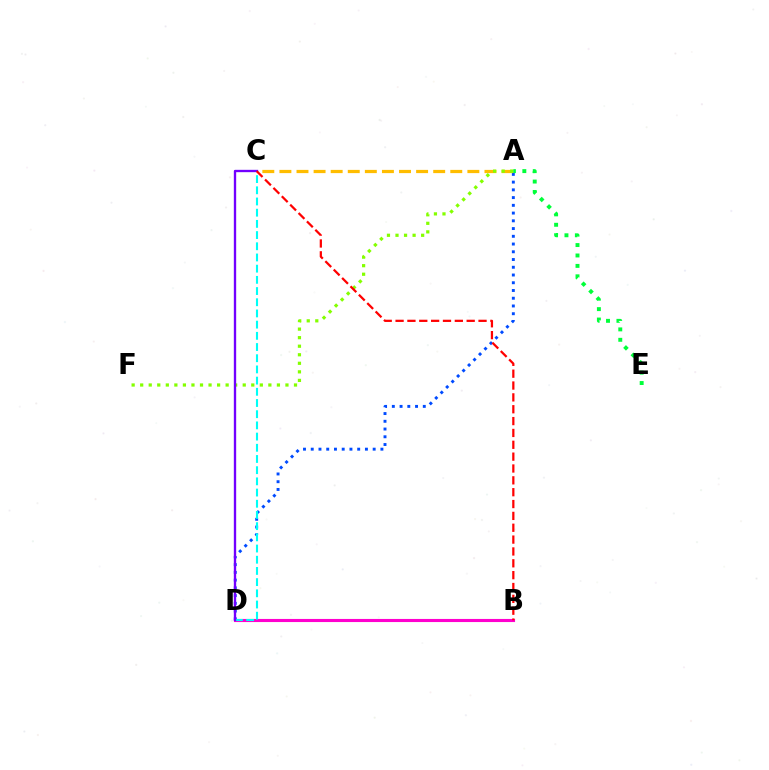{('A', 'D'): [{'color': '#004bff', 'line_style': 'dotted', 'thickness': 2.1}], ('A', 'C'): [{'color': '#ffbd00', 'line_style': 'dashed', 'thickness': 2.32}], ('A', 'F'): [{'color': '#84ff00', 'line_style': 'dotted', 'thickness': 2.32}], ('B', 'D'): [{'color': '#ff00cf', 'line_style': 'solid', 'thickness': 2.24}], ('C', 'D'): [{'color': '#00fff6', 'line_style': 'dashed', 'thickness': 1.52}, {'color': '#7200ff', 'line_style': 'solid', 'thickness': 1.69}], ('B', 'C'): [{'color': '#ff0000', 'line_style': 'dashed', 'thickness': 1.61}], ('A', 'E'): [{'color': '#00ff39', 'line_style': 'dotted', 'thickness': 2.83}]}